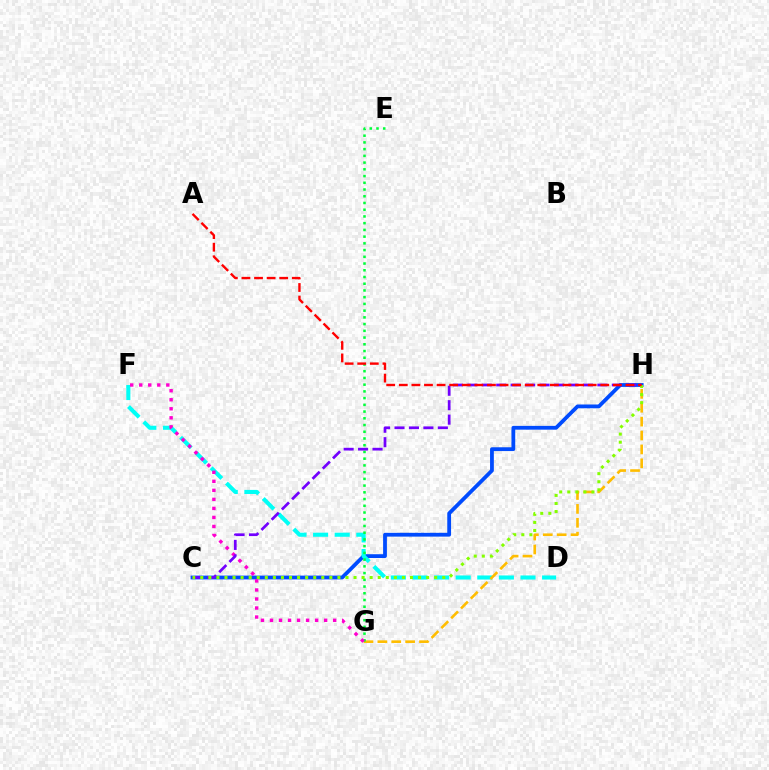{('C', 'H'): [{'color': '#004bff', 'line_style': 'solid', 'thickness': 2.73}, {'color': '#7200ff', 'line_style': 'dashed', 'thickness': 1.96}, {'color': '#84ff00', 'line_style': 'dotted', 'thickness': 2.19}], ('D', 'F'): [{'color': '#00fff6', 'line_style': 'dashed', 'thickness': 2.94}], ('G', 'H'): [{'color': '#ffbd00', 'line_style': 'dashed', 'thickness': 1.89}], ('E', 'G'): [{'color': '#00ff39', 'line_style': 'dotted', 'thickness': 1.83}], ('F', 'G'): [{'color': '#ff00cf', 'line_style': 'dotted', 'thickness': 2.45}], ('A', 'H'): [{'color': '#ff0000', 'line_style': 'dashed', 'thickness': 1.71}]}